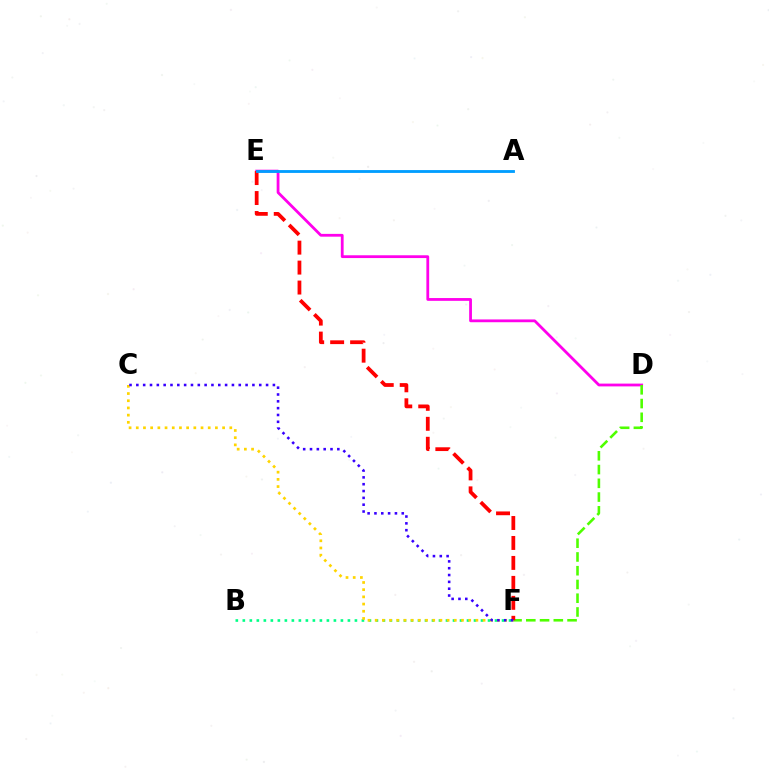{('D', 'E'): [{'color': '#ff00ed', 'line_style': 'solid', 'thickness': 2.01}], ('D', 'F'): [{'color': '#4fff00', 'line_style': 'dashed', 'thickness': 1.87}], ('B', 'F'): [{'color': '#00ff86', 'line_style': 'dotted', 'thickness': 1.9}], ('C', 'F'): [{'color': '#ffd500', 'line_style': 'dotted', 'thickness': 1.95}, {'color': '#3700ff', 'line_style': 'dotted', 'thickness': 1.86}], ('E', 'F'): [{'color': '#ff0000', 'line_style': 'dashed', 'thickness': 2.71}], ('A', 'E'): [{'color': '#009eff', 'line_style': 'solid', 'thickness': 2.04}]}